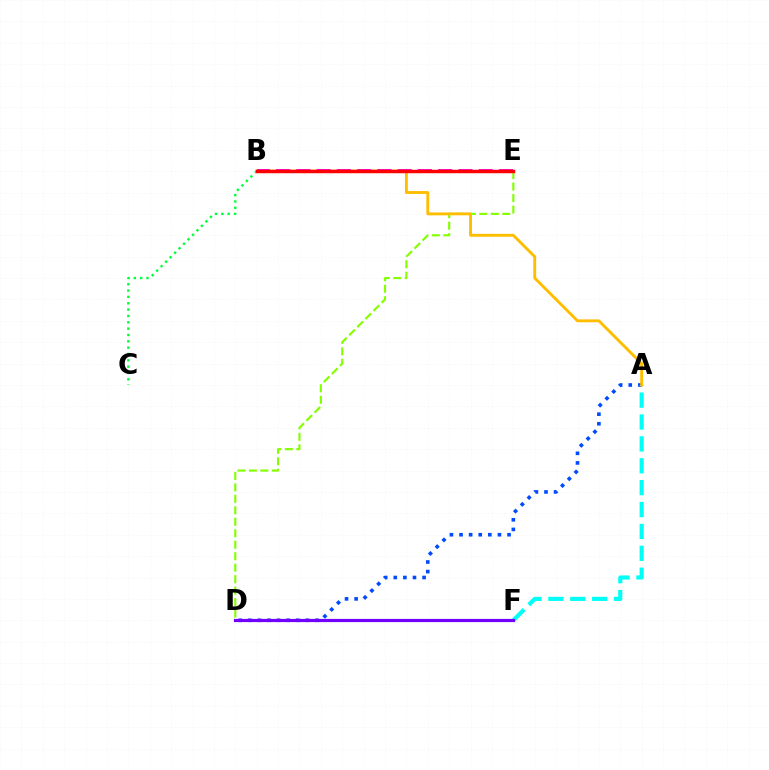{('D', 'E'): [{'color': '#84ff00', 'line_style': 'dashed', 'thickness': 1.56}], ('B', 'C'): [{'color': '#00ff39', 'line_style': 'dotted', 'thickness': 1.72}], ('A', 'D'): [{'color': '#004bff', 'line_style': 'dotted', 'thickness': 2.61}], ('A', 'F'): [{'color': '#00fff6', 'line_style': 'dashed', 'thickness': 2.97}], ('D', 'F'): [{'color': '#7200ff', 'line_style': 'solid', 'thickness': 2.29}], ('A', 'B'): [{'color': '#ffbd00', 'line_style': 'solid', 'thickness': 2.07}], ('B', 'E'): [{'color': '#ff00cf', 'line_style': 'dashed', 'thickness': 2.75}, {'color': '#ff0000', 'line_style': 'solid', 'thickness': 2.48}]}